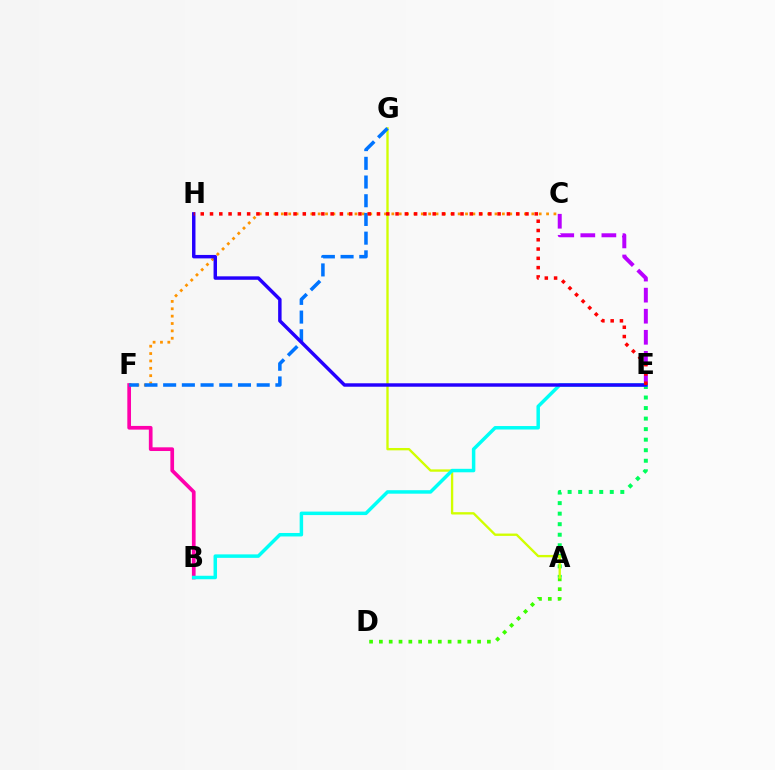{('B', 'F'): [{'color': '#ff00ac', 'line_style': 'solid', 'thickness': 2.66}], ('A', 'D'): [{'color': '#3dff00', 'line_style': 'dotted', 'thickness': 2.67}], ('C', 'E'): [{'color': '#b900ff', 'line_style': 'dashed', 'thickness': 2.86}], ('C', 'F'): [{'color': '#ff9400', 'line_style': 'dotted', 'thickness': 2.0}], ('A', 'E'): [{'color': '#00ff5c', 'line_style': 'dotted', 'thickness': 2.86}], ('A', 'G'): [{'color': '#d1ff00', 'line_style': 'solid', 'thickness': 1.69}], ('F', 'G'): [{'color': '#0074ff', 'line_style': 'dashed', 'thickness': 2.54}], ('B', 'E'): [{'color': '#00fff6', 'line_style': 'solid', 'thickness': 2.51}], ('E', 'H'): [{'color': '#2500ff', 'line_style': 'solid', 'thickness': 2.48}, {'color': '#ff0000', 'line_style': 'dotted', 'thickness': 2.52}]}